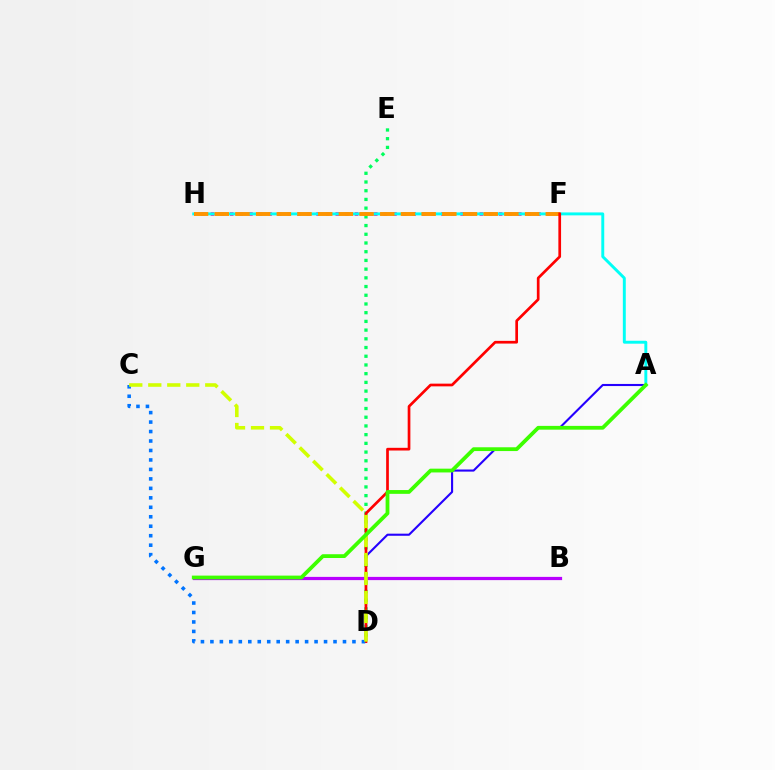{('F', 'H'): [{'color': '#ff00ac', 'line_style': 'dotted', 'thickness': 2.61}, {'color': '#ff9400', 'line_style': 'dashed', 'thickness': 2.81}], ('A', 'H'): [{'color': '#00fff6', 'line_style': 'solid', 'thickness': 2.11}], ('D', 'E'): [{'color': '#00ff5c', 'line_style': 'dotted', 'thickness': 2.37}], ('A', 'D'): [{'color': '#2500ff', 'line_style': 'solid', 'thickness': 1.52}], ('D', 'F'): [{'color': '#ff0000', 'line_style': 'solid', 'thickness': 1.94}], ('C', 'D'): [{'color': '#0074ff', 'line_style': 'dotted', 'thickness': 2.57}, {'color': '#d1ff00', 'line_style': 'dashed', 'thickness': 2.58}], ('B', 'G'): [{'color': '#b900ff', 'line_style': 'solid', 'thickness': 2.32}], ('A', 'G'): [{'color': '#3dff00', 'line_style': 'solid', 'thickness': 2.72}]}